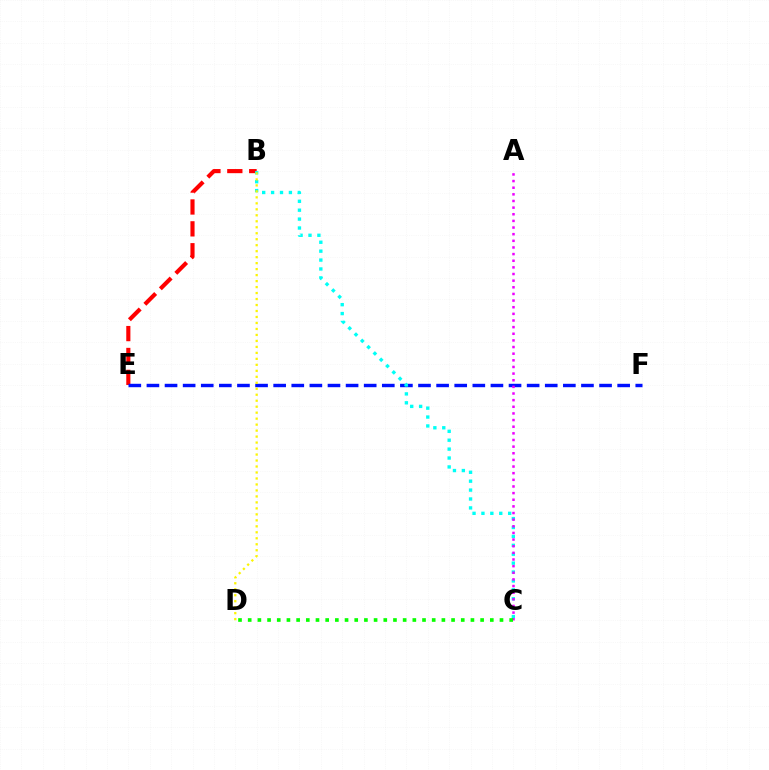{('B', 'E'): [{'color': '#ff0000', 'line_style': 'dashed', 'thickness': 2.97}], ('E', 'F'): [{'color': '#0010ff', 'line_style': 'dashed', 'thickness': 2.46}], ('B', 'C'): [{'color': '#00fff6', 'line_style': 'dotted', 'thickness': 2.42}], ('A', 'C'): [{'color': '#ee00ff', 'line_style': 'dotted', 'thickness': 1.8}], ('B', 'D'): [{'color': '#fcf500', 'line_style': 'dotted', 'thickness': 1.63}], ('C', 'D'): [{'color': '#08ff00', 'line_style': 'dotted', 'thickness': 2.63}]}